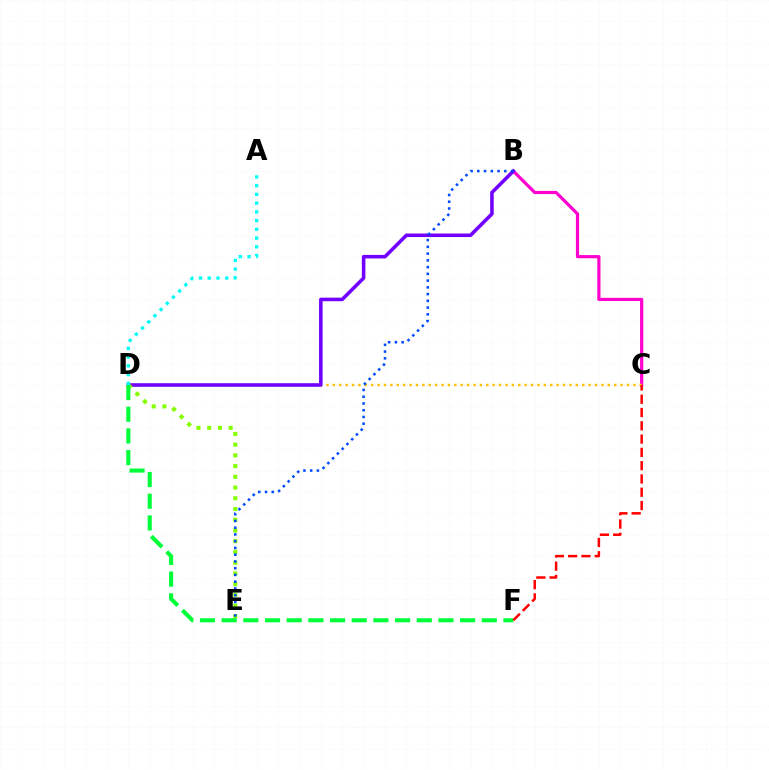{('B', 'C'): [{'color': '#ff00cf', 'line_style': 'solid', 'thickness': 2.3}], ('C', 'D'): [{'color': '#ffbd00', 'line_style': 'dotted', 'thickness': 1.74}], ('B', 'D'): [{'color': '#7200ff', 'line_style': 'solid', 'thickness': 2.56}], ('D', 'E'): [{'color': '#84ff00', 'line_style': 'dotted', 'thickness': 2.92}], ('D', 'F'): [{'color': '#00ff39', 'line_style': 'dashed', 'thickness': 2.94}], ('A', 'D'): [{'color': '#00fff6', 'line_style': 'dotted', 'thickness': 2.37}], ('C', 'F'): [{'color': '#ff0000', 'line_style': 'dashed', 'thickness': 1.81}], ('B', 'E'): [{'color': '#004bff', 'line_style': 'dotted', 'thickness': 1.83}]}